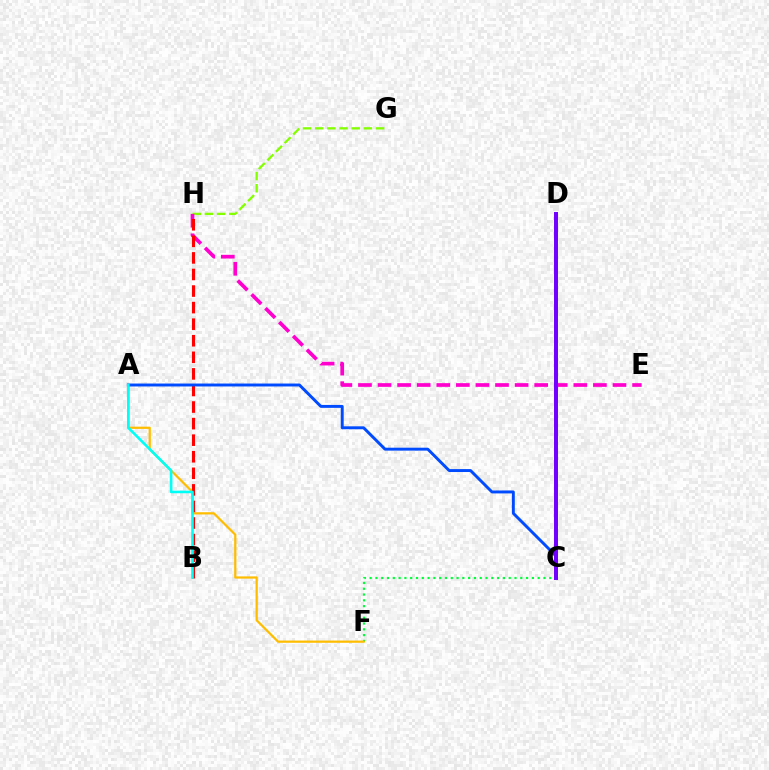{('C', 'F'): [{'color': '#00ff39', 'line_style': 'dotted', 'thickness': 1.57}], ('G', 'H'): [{'color': '#84ff00', 'line_style': 'dashed', 'thickness': 1.65}], ('E', 'H'): [{'color': '#ff00cf', 'line_style': 'dashed', 'thickness': 2.66}], ('A', 'F'): [{'color': '#ffbd00', 'line_style': 'solid', 'thickness': 1.61}], ('B', 'H'): [{'color': '#ff0000', 'line_style': 'dashed', 'thickness': 2.25}], ('A', 'C'): [{'color': '#004bff', 'line_style': 'solid', 'thickness': 2.11}], ('C', 'D'): [{'color': '#7200ff', 'line_style': 'solid', 'thickness': 2.86}], ('A', 'B'): [{'color': '#00fff6', 'line_style': 'solid', 'thickness': 1.87}]}